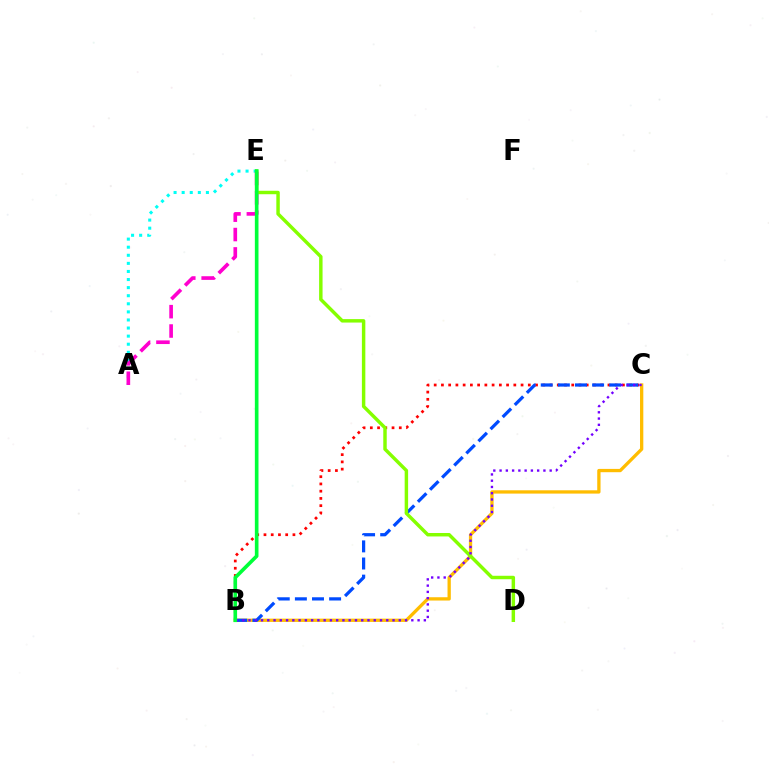{('B', 'C'): [{'color': '#ff0000', 'line_style': 'dotted', 'thickness': 1.97}, {'color': '#ffbd00', 'line_style': 'solid', 'thickness': 2.37}, {'color': '#004bff', 'line_style': 'dashed', 'thickness': 2.33}, {'color': '#7200ff', 'line_style': 'dotted', 'thickness': 1.7}], ('A', 'E'): [{'color': '#00fff6', 'line_style': 'dotted', 'thickness': 2.2}, {'color': '#ff00cf', 'line_style': 'dashed', 'thickness': 2.63}], ('D', 'E'): [{'color': '#84ff00', 'line_style': 'solid', 'thickness': 2.48}], ('B', 'E'): [{'color': '#00ff39', 'line_style': 'solid', 'thickness': 2.62}]}